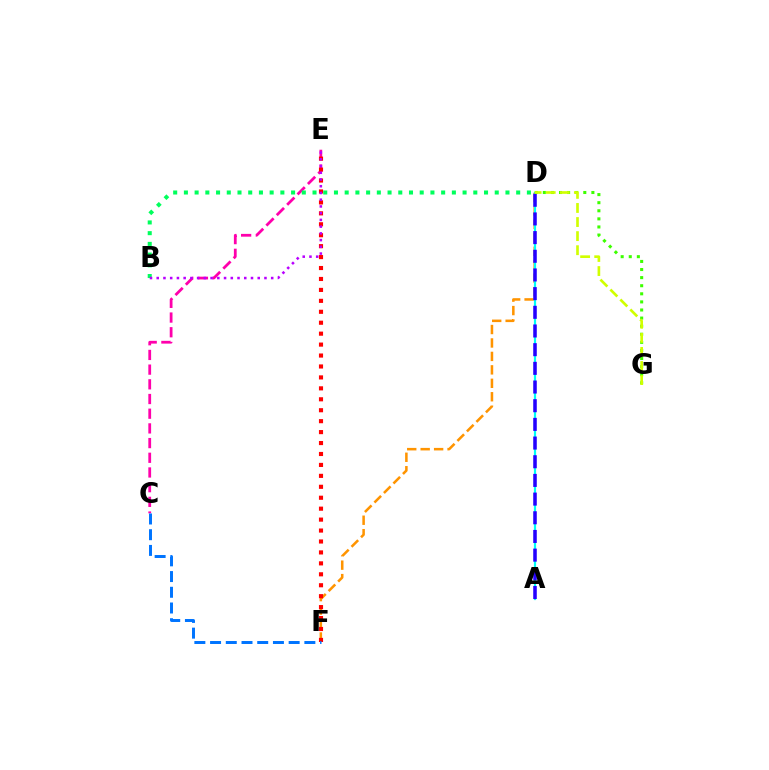{('D', 'F'): [{'color': '#ff9400', 'line_style': 'dashed', 'thickness': 1.83}], ('A', 'D'): [{'color': '#00fff6', 'line_style': 'solid', 'thickness': 1.58}, {'color': '#2500ff', 'line_style': 'dashed', 'thickness': 2.54}], ('C', 'E'): [{'color': '#ff00ac', 'line_style': 'dashed', 'thickness': 2.0}], ('D', 'G'): [{'color': '#3dff00', 'line_style': 'dotted', 'thickness': 2.2}, {'color': '#d1ff00', 'line_style': 'dashed', 'thickness': 1.91}], ('B', 'D'): [{'color': '#00ff5c', 'line_style': 'dotted', 'thickness': 2.91}], ('E', 'F'): [{'color': '#ff0000', 'line_style': 'dotted', 'thickness': 2.97}], ('B', 'E'): [{'color': '#b900ff', 'line_style': 'dotted', 'thickness': 1.83}], ('C', 'F'): [{'color': '#0074ff', 'line_style': 'dashed', 'thickness': 2.13}]}